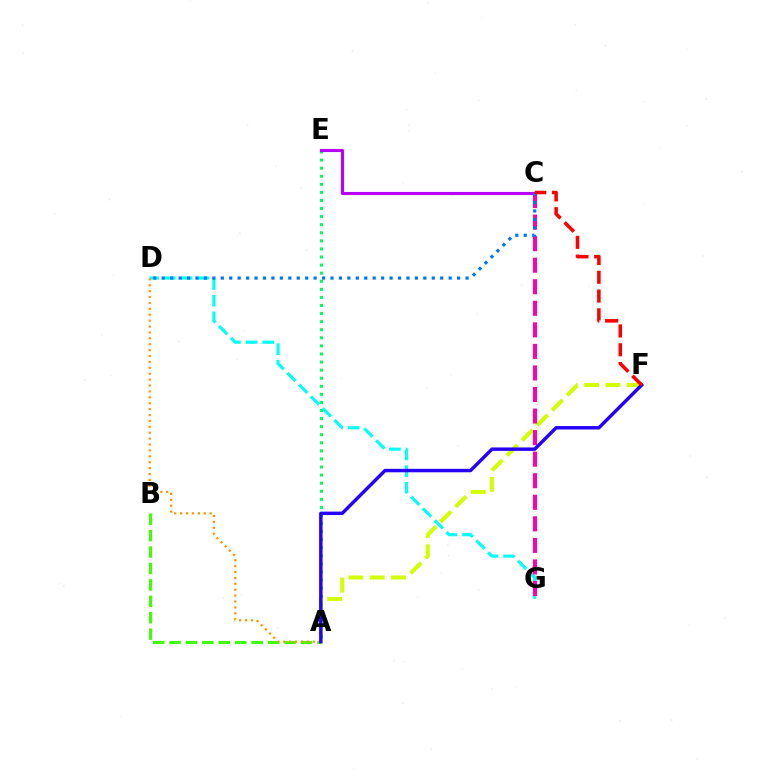{('A', 'B'): [{'color': '#3dff00', 'line_style': 'dashed', 'thickness': 2.23}], ('A', 'E'): [{'color': '#00ff5c', 'line_style': 'dotted', 'thickness': 2.19}], ('A', 'F'): [{'color': '#d1ff00', 'line_style': 'dashed', 'thickness': 2.89}, {'color': '#2500ff', 'line_style': 'solid', 'thickness': 2.48}], ('D', 'G'): [{'color': '#00fff6', 'line_style': 'dashed', 'thickness': 2.27}], ('A', 'D'): [{'color': '#ff9400', 'line_style': 'dotted', 'thickness': 1.6}], ('C', 'E'): [{'color': '#b900ff', 'line_style': 'solid', 'thickness': 2.24}], ('C', 'G'): [{'color': '#ff00ac', 'line_style': 'dashed', 'thickness': 2.93}], ('C', 'D'): [{'color': '#0074ff', 'line_style': 'dotted', 'thickness': 2.29}], ('C', 'F'): [{'color': '#ff0000', 'line_style': 'dashed', 'thickness': 2.55}]}